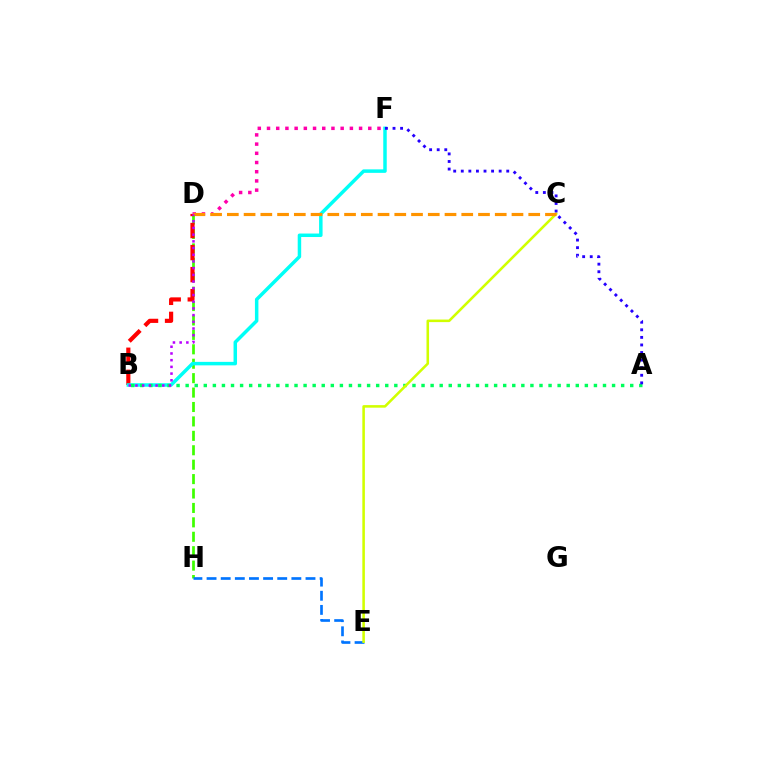{('D', 'H'): [{'color': '#3dff00', 'line_style': 'dashed', 'thickness': 1.96}], ('B', 'D'): [{'color': '#ff0000', 'line_style': 'dashed', 'thickness': 2.99}, {'color': '#b900ff', 'line_style': 'dotted', 'thickness': 1.82}], ('E', 'H'): [{'color': '#0074ff', 'line_style': 'dashed', 'thickness': 1.92}], ('B', 'F'): [{'color': '#00fff6', 'line_style': 'solid', 'thickness': 2.51}], ('A', 'B'): [{'color': '#00ff5c', 'line_style': 'dotted', 'thickness': 2.47}], ('C', 'E'): [{'color': '#d1ff00', 'line_style': 'solid', 'thickness': 1.84}], ('A', 'F'): [{'color': '#2500ff', 'line_style': 'dotted', 'thickness': 2.06}], ('D', 'F'): [{'color': '#ff00ac', 'line_style': 'dotted', 'thickness': 2.5}], ('C', 'D'): [{'color': '#ff9400', 'line_style': 'dashed', 'thickness': 2.27}]}